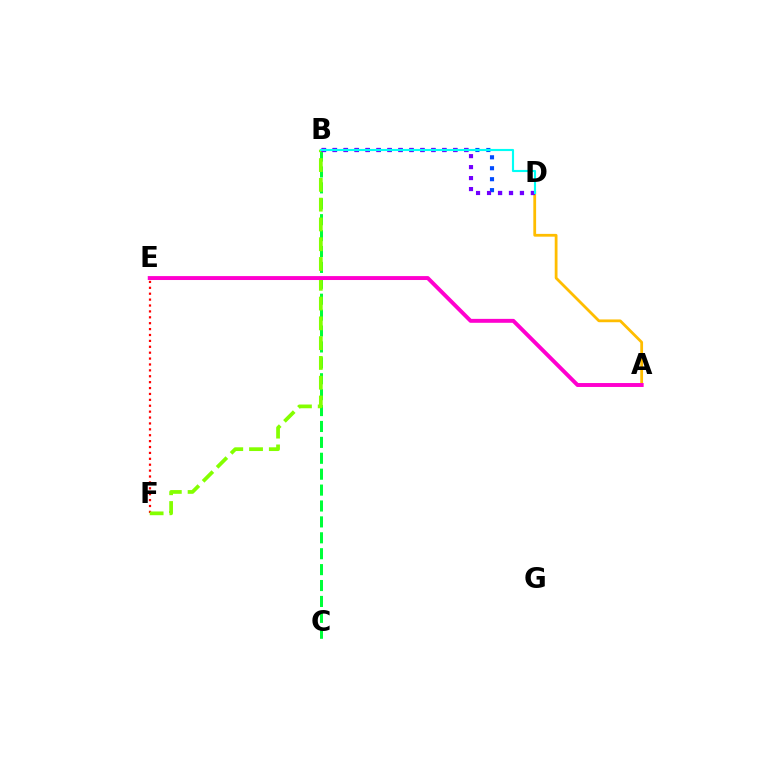{('A', 'D'): [{'color': '#ffbd00', 'line_style': 'solid', 'thickness': 2.0}], ('E', 'F'): [{'color': '#ff0000', 'line_style': 'dotted', 'thickness': 1.6}], ('B', 'C'): [{'color': '#00ff39', 'line_style': 'dashed', 'thickness': 2.16}], ('B', 'F'): [{'color': '#84ff00', 'line_style': 'dashed', 'thickness': 2.69}], ('B', 'D'): [{'color': '#004bff', 'line_style': 'dotted', 'thickness': 2.97}, {'color': '#7200ff', 'line_style': 'dotted', 'thickness': 2.98}, {'color': '#00fff6', 'line_style': 'solid', 'thickness': 1.54}], ('A', 'E'): [{'color': '#ff00cf', 'line_style': 'solid', 'thickness': 2.83}]}